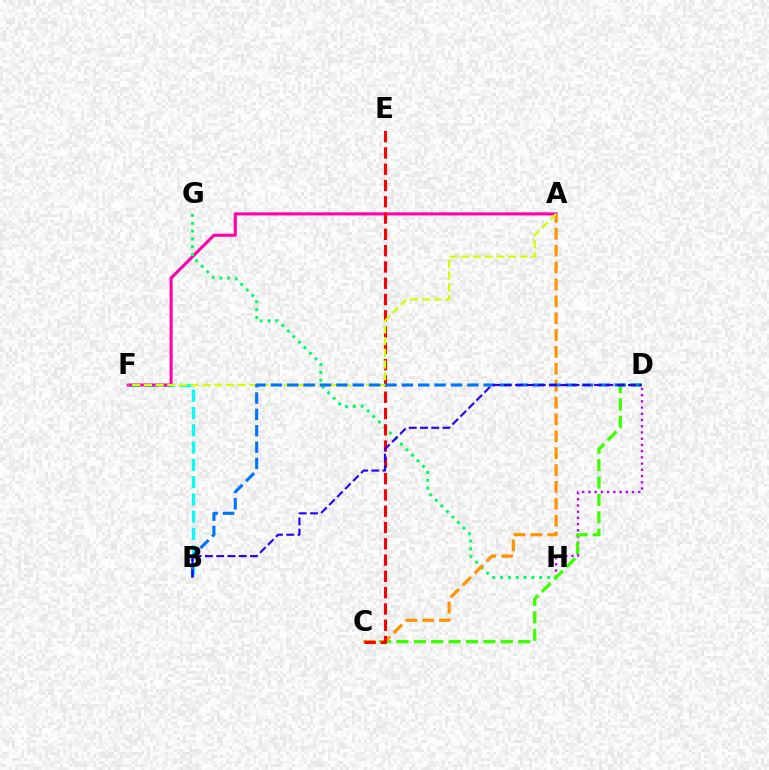{('D', 'H'): [{'color': '#b900ff', 'line_style': 'dotted', 'thickness': 1.69}], ('C', 'D'): [{'color': '#3dff00', 'line_style': 'dashed', 'thickness': 2.36}], ('B', 'F'): [{'color': '#00fff6', 'line_style': 'dashed', 'thickness': 2.35}], ('A', 'F'): [{'color': '#ff00ac', 'line_style': 'solid', 'thickness': 2.19}, {'color': '#d1ff00', 'line_style': 'dashed', 'thickness': 1.59}], ('G', 'H'): [{'color': '#00ff5c', 'line_style': 'dotted', 'thickness': 2.13}], ('A', 'C'): [{'color': '#ff9400', 'line_style': 'dashed', 'thickness': 2.29}], ('C', 'E'): [{'color': '#ff0000', 'line_style': 'dashed', 'thickness': 2.21}], ('B', 'D'): [{'color': '#0074ff', 'line_style': 'dashed', 'thickness': 2.22}, {'color': '#2500ff', 'line_style': 'dashed', 'thickness': 1.53}]}